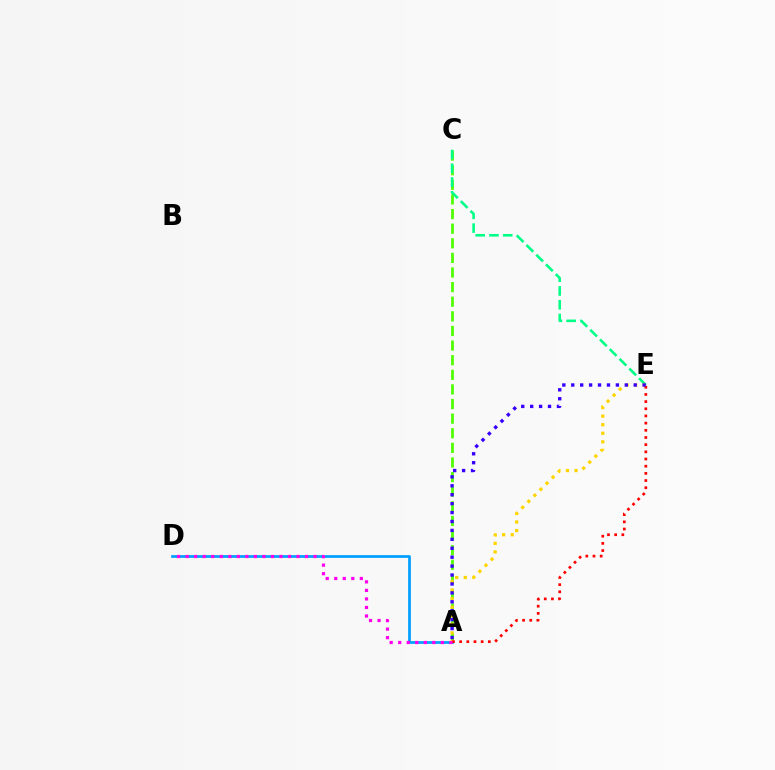{('A', 'D'): [{'color': '#009eff', 'line_style': 'solid', 'thickness': 1.95}, {'color': '#ff00ed', 'line_style': 'dotted', 'thickness': 2.32}], ('A', 'C'): [{'color': '#4fff00', 'line_style': 'dashed', 'thickness': 1.99}], ('C', 'E'): [{'color': '#00ff86', 'line_style': 'dashed', 'thickness': 1.87}], ('A', 'E'): [{'color': '#ffd500', 'line_style': 'dotted', 'thickness': 2.33}, {'color': '#ff0000', 'line_style': 'dotted', 'thickness': 1.95}, {'color': '#3700ff', 'line_style': 'dotted', 'thickness': 2.42}]}